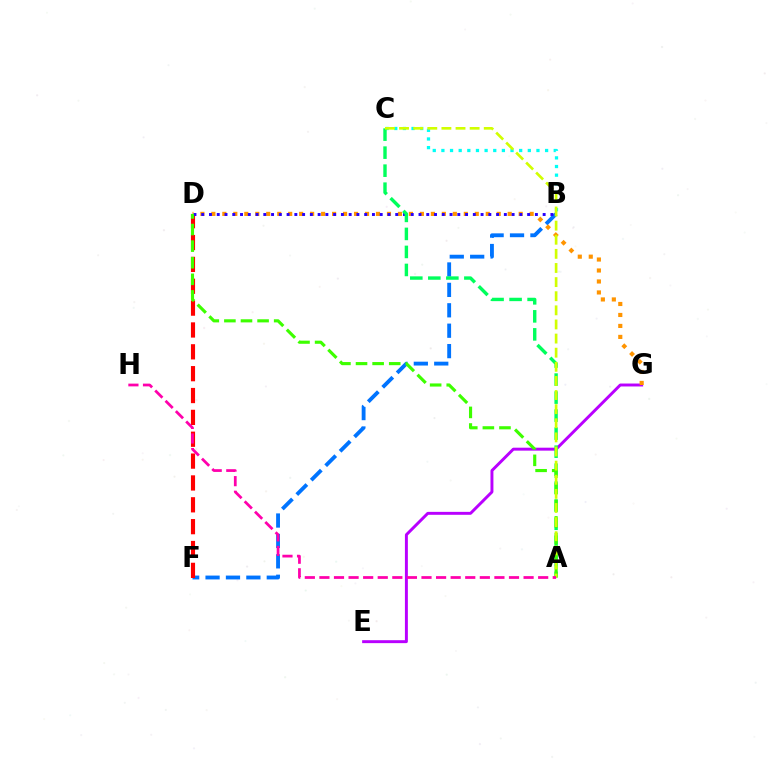{('B', 'F'): [{'color': '#0074ff', 'line_style': 'dashed', 'thickness': 2.77}], ('E', 'G'): [{'color': '#b900ff', 'line_style': 'solid', 'thickness': 2.12}], ('D', 'G'): [{'color': '#ff9400', 'line_style': 'dotted', 'thickness': 2.98}], ('B', 'C'): [{'color': '#00fff6', 'line_style': 'dotted', 'thickness': 2.35}], ('D', 'F'): [{'color': '#ff0000', 'line_style': 'dashed', 'thickness': 2.97}], ('B', 'D'): [{'color': '#2500ff', 'line_style': 'dotted', 'thickness': 2.11}], ('A', 'C'): [{'color': '#00ff5c', 'line_style': 'dashed', 'thickness': 2.45}, {'color': '#d1ff00', 'line_style': 'dashed', 'thickness': 1.92}], ('A', 'D'): [{'color': '#3dff00', 'line_style': 'dashed', 'thickness': 2.25}], ('A', 'H'): [{'color': '#ff00ac', 'line_style': 'dashed', 'thickness': 1.98}]}